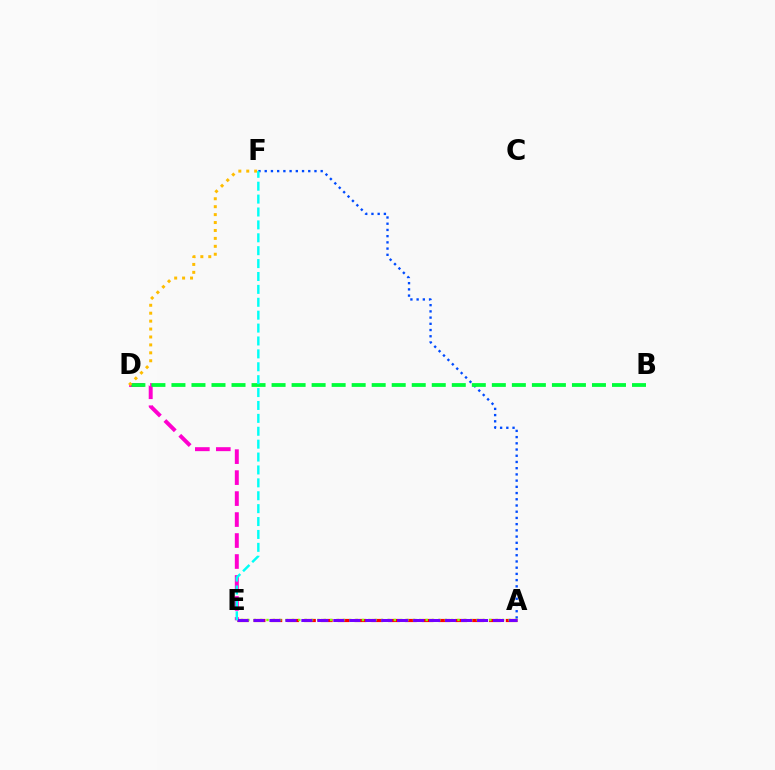{('A', 'F'): [{'color': '#004bff', 'line_style': 'dotted', 'thickness': 1.69}], ('D', 'E'): [{'color': '#ff00cf', 'line_style': 'dashed', 'thickness': 2.85}], ('B', 'D'): [{'color': '#00ff39', 'line_style': 'dashed', 'thickness': 2.72}], ('A', 'E'): [{'color': '#ff0000', 'line_style': 'dashed', 'thickness': 2.28}, {'color': '#84ff00', 'line_style': 'dotted', 'thickness': 1.73}, {'color': '#7200ff', 'line_style': 'dashed', 'thickness': 2.17}], ('D', 'F'): [{'color': '#ffbd00', 'line_style': 'dotted', 'thickness': 2.15}], ('E', 'F'): [{'color': '#00fff6', 'line_style': 'dashed', 'thickness': 1.75}]}